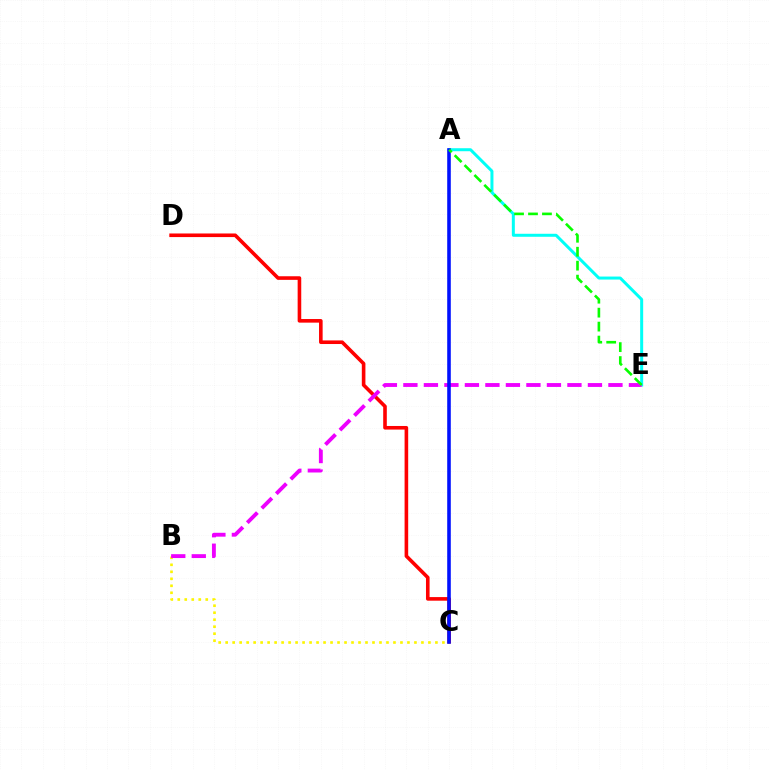{('C', 'D'): [{'color': '#ff0000', 'line_style': 'solid', 'thickness': 2.59}], ('A', 'E'): [{'color': '#00fff6', 'line_style': 'solid', 'thickness': 2.16}, {'color': '#08ff00', 'line_style': 'dashed', 'thickness': 1.9}], ('B', 'C'): [{'color': '#fcf500', 'line_style': 'dotted', 'thickness': 1.9}], ('B', 'E'): [{'color': '#ee00ff', 'line_style': 'dashed', 'thickness': 2.79}], ('A', 'C'): [{'color': '#0010ff', 'line_style': 'solid', 'thickness': 2.58}]}